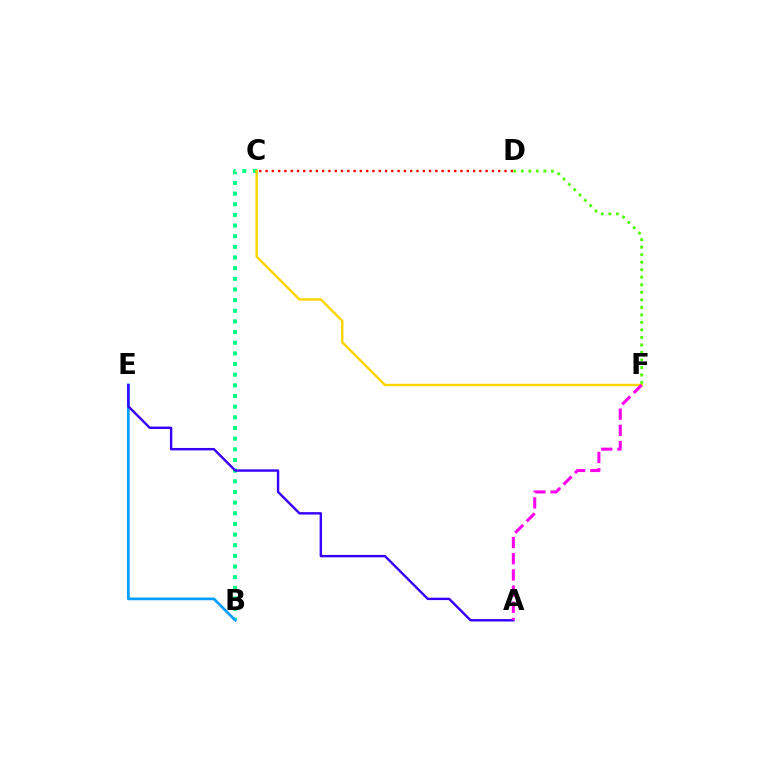{('D', 'F'): [{'color': '#4fff00', 'line_style': 'dotted', 'thickness': 2.04}], ('C', 'D'): [{'color': '#ff0000', 'line_style': 'dotted', 'thickness': 1.71}], ('B', 'C'): [{'color': '#00ff86', 'line_style': 'dotted', 'thickness': 2.89}], ('C', 'F'): [{'color': '#ffd500', 'line_style': 'solid', 'thickness': 1.74}], ('B', 'E'): [{'color': '#009eff', 'line_style': 'solid', 'thickness': 1.97}], ('A', 'E'): [{'color': '#3700ff', 'line_style': 'solid', 'thickness': 1.74}], ('A', 'F'): [{'color': '#ff00ed', 'line_style': 'dashed', 'thickness': 2.2}]}